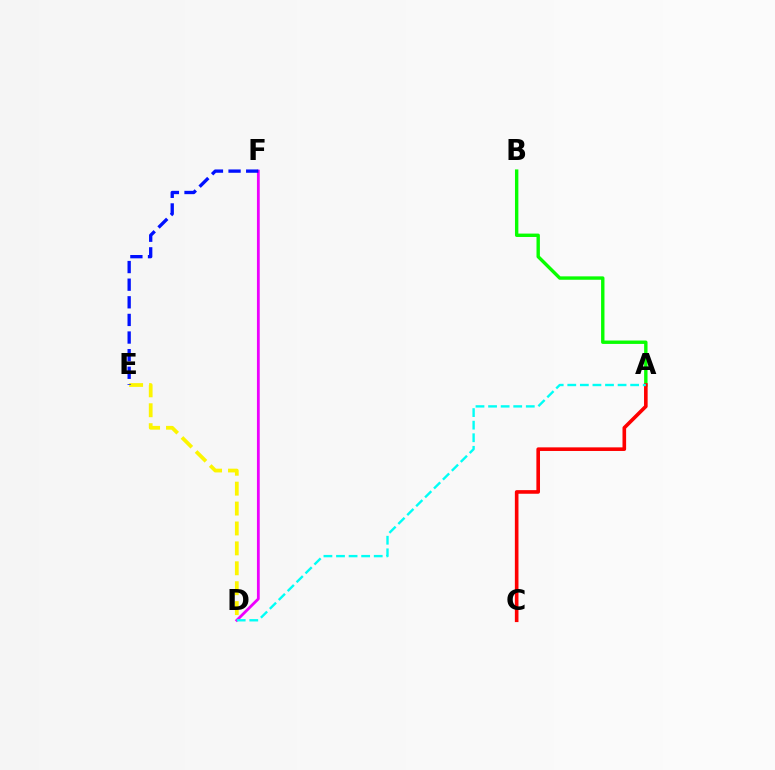{('D', 'F'): [{'color': '#ee00ff', 'line_style': 'solid', 'thickness': 2.01}], ('D', 'E'): [{'color': '#fcf500', 'line_style': 'dashed', 'thickness': 2.7}], ('A', 'B'): [{'color': '#08ff00', 'line_style': 'solid', 'thickness': 2.44}], ('A', 'C'): [{'color': '#ff0000', 'line_style': 'solid', 'thickness': 2.6}], ('A', 'D'): [{'color': '#00fff6', 'line_style': 'dashed', 'thickness': 1.71}], ('E', 'F'): [{'color': '#0010ff', 'line_style': 'dashed', 'thickness': 2.39}]}